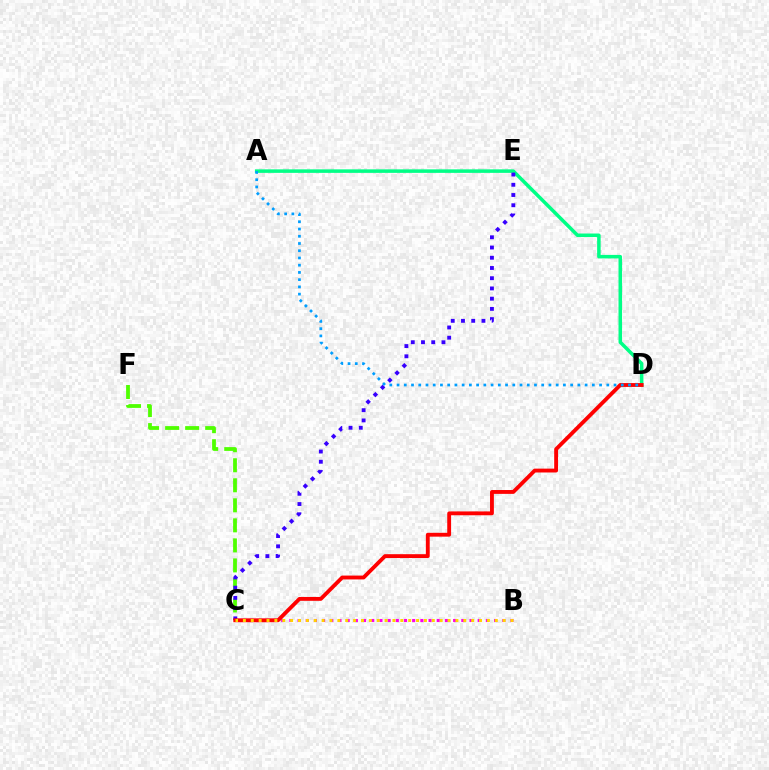{('B', 'C'): [{'color': '#ff00ed', 'line_style': 'dotted', 'thickness': 2.22}, {'color': '#ffd500', 'line_style': 'dotted', 'thickness': 2.14}], ('C', 'F'): [{'color': '#4fff00', 'line_style': 'dashed', 'thickness': 2.72}], ('A', 'D'): [{'color': '#00ff86', 'line_style': 'solid', 'thickness': 2.54}, {'color': '#009eff', 'line_style': 'dotted', 'thickness': 1.97}], ('C', 'E'): [{'color': '#3700ff', 'line_style': 'dotted', 'thickness': 2.78}], ('C', 'D'): [{'color': '#ff0000', 'line_style': 'solid', 'thickness': 2.77}]}